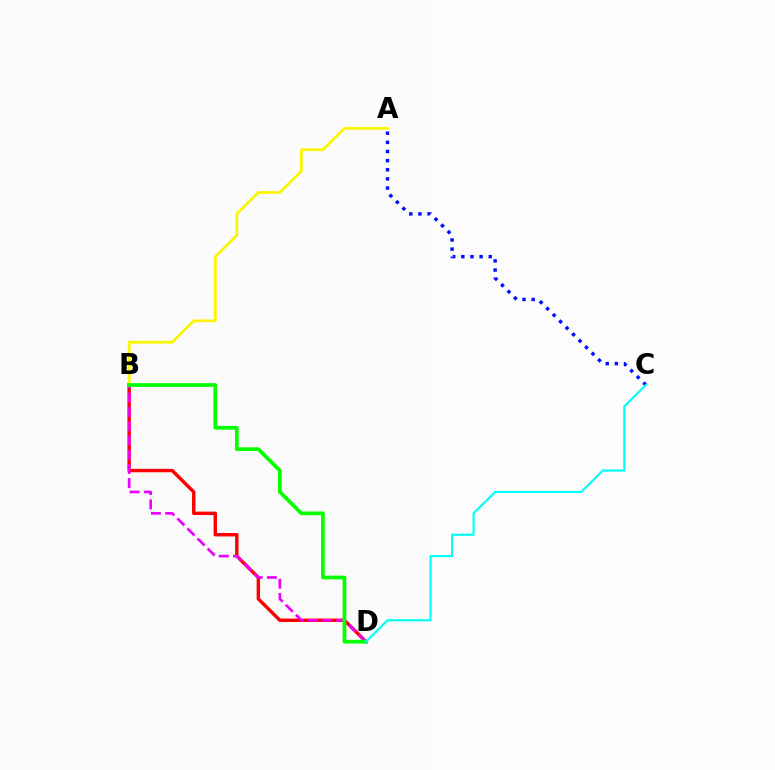{('B', 'D'): [{'color': '#ff0000', 'line_style': 'solid', 'thickness': 2.46}, {'color': '#ee00ff', 'line_style': 'dashed', 'thickness': 1.93}, {'color': '#08ff00', 'line_style': 'solid', 'thickness': 2.69}], ('A', 'C'): [{'color': '#0010ff', 'line_style': 'dotted', 'thickness': 2.48}], ('A', 'B'): [{'color': '#fcf500', 'line_style': 'solid', 'thickness': 1.97}], ('C', 'D'): [{'color': '#00fff6', 'line_style': 'solid', 'thickness': 1.53}]}